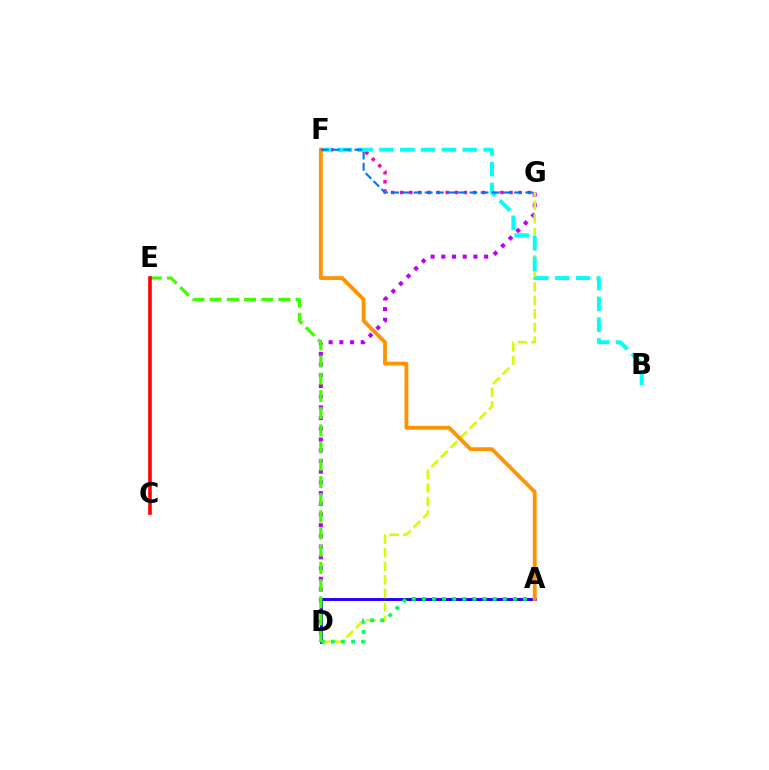{('F', 'G'): [{'color': '#ff00ac', 'line_style': 'dotted', 'thickness': 2.48}, {'color': '#0074ff', 'line_style': 'dashed', 'thickness': 1.52}], ('D', 'G'): [{'color': '#b900ff', 'line_style': 'dotted', 'thickness': 2.91}, {'color': '#d1ff00', 'line_style': 'dashed', 'thickness': 1.84}], ('A', 'D'): [{'color': '#2500ff', 'line_style': 'solid', 'thickness': 2.11}, {'color': '#00ff5c', 'line_style': 'dotted', 'thickness': 2.75}], ('B', 'F'): [{'color': '#00fff6', 'line_style': 'dashed', 'thickness': 2.83}], ('D', 'E'): [{'color': '#3dff00', 'line_style': 'dashed', 'thickness': 2.34}], ('C', 'E'): [{'color': '#ff0000', 'line_style': 'solid', 'thickness': 2.59}], ('A', 'F'): [{'color': '#ff9400', 'line_style': 'solid', 'thickness': 2.76}]}